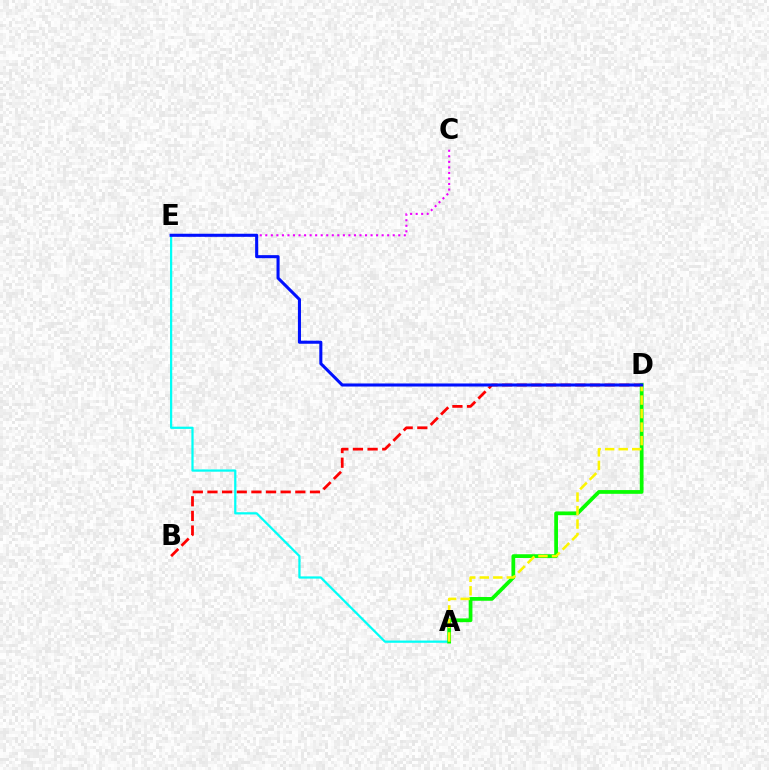{('C', 'E'): [{'color': '#ee00ff', 'line_style': 'dotted', 'thickness': 1.51}], ('B', 'D'): [{'color': '#ff0000', 'line_style': 'dashed', 'thickness': 1.99}], ('A', 'E'): [{'color': '#00fff6', 'line_style': 'solid', 'thickness': 1.61}], ('A', 'D'): [{'color': '#08ff00', 'line_style': 'solid', 'thickness': 2.69}, {'color': '#fcf500', 'line_style': 'dashed', 'thickness': 1.84}], ('D', 'E'): [{'color': '#0010ff', 'line_style': 'solid', 'thickness': 2.21}]}